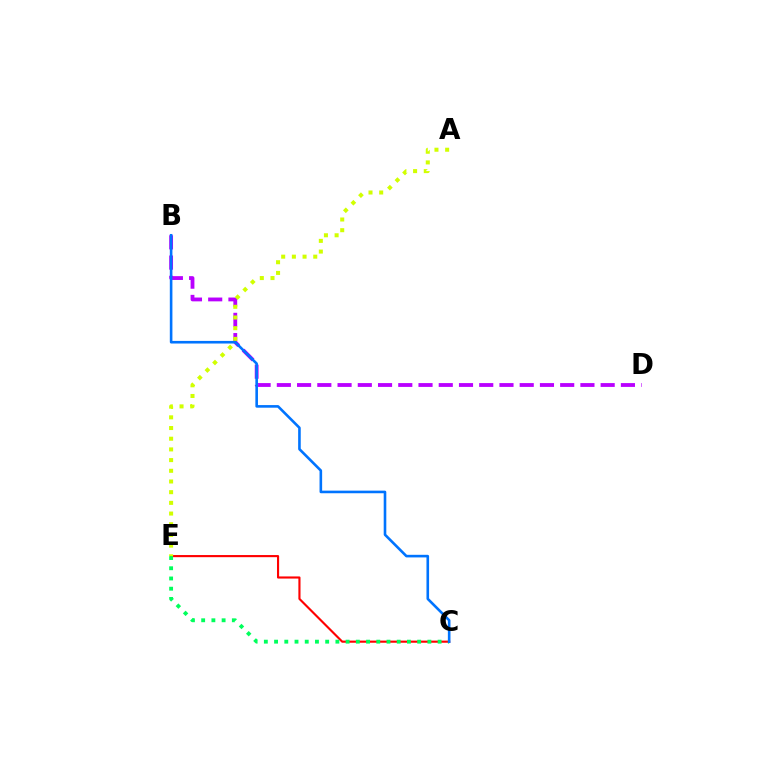{('B', 'D'): [{'color': '#b900ff', 'line_style': 'dashed', 'thickness': 2.75}], ('C', 'E'): [{'color': '#ff0000', 'line_style': 'solid', 'thickness': 1.54}, {'color': '#00ff5c', 'line_style': 'dotted', 'thickness': 2.78}], ('A', 'E'): [{'color': '#d1ff00', 'line_style': 'dotted', 'thickness': 2.9}], ('B', 'C'): [{'color': '#0074ff', 'line_style': 'solid', 'thickness': 1.88}]}